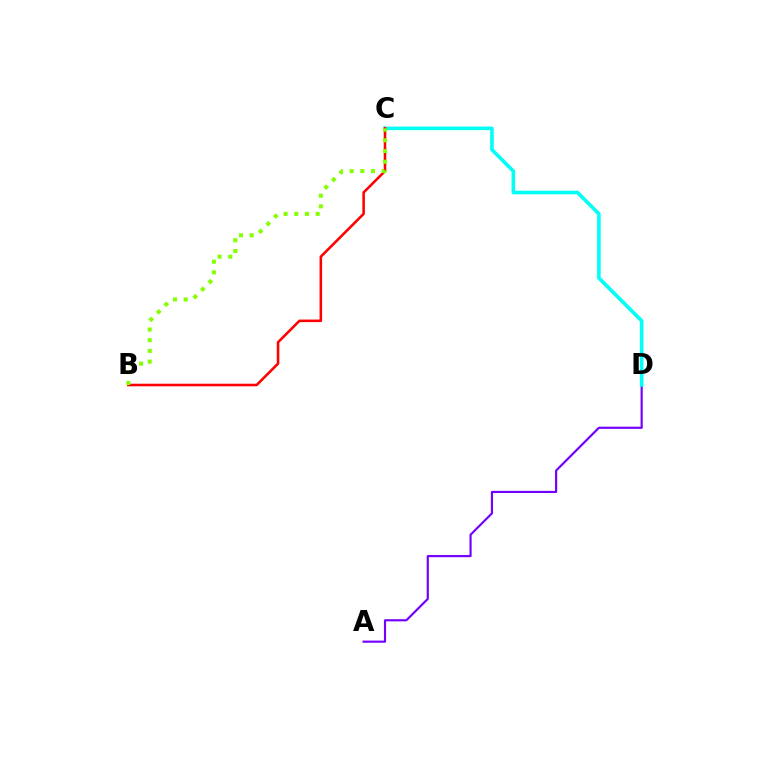{('A', 'D'): [{'color': '#7200ff', 'line_style': 'solid', 'thickness': 1.55}], ('C', 'D'): [{'color': '#00fff6', 'line_style': 'solid', 'thickness': 2.58}], ('B', 'C'): [{'color': '#ff0000', 'line_style': 'solid', 'thickness': 1.84}, {'color': '#84ff00', 'line_style': 'dotted', 'thickness': 2.91}]}